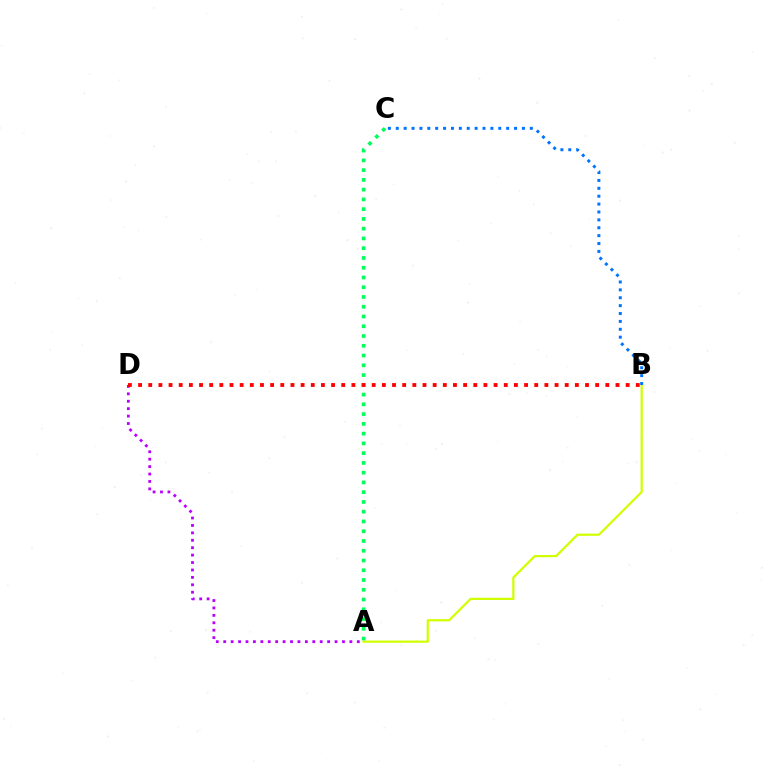{('A', 'B'): [{'color': '#d1ff00', 'line_style': 'solid', 'thickness': 1.6}], ('B', 'C'): [{'color': '#0074ff', 'line_style': 'dotted', 'thickness': 2.14}], ('A', 'C'): [{'color': '#00ff5c', 'line_style': 'dotted', 'thickness': 2.65}], ('A', 'D'): [{'color': '#b900ff', 'line_style': 'dotted', 'thickness': 2.02}], ('B', 'D'): [{'color': '#ff0000', 'line_style': 'dotted', 'thickness': 2.76}]}